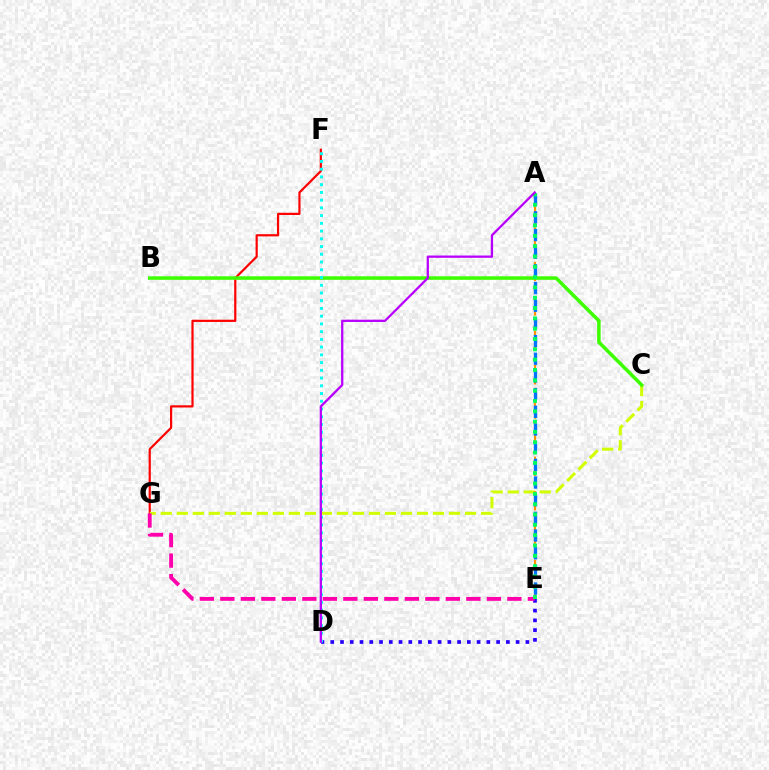{('F', 'G'): [{'color': '#ff0000', 'line_style': 'solid', 'thickness': 1.58}], ('C', 'G'): [{'color': '#d1ff00', 'line_style': 'dashed', 'thickness': 2.18}], ('D', 'E'): [{'color': '#2500ff', 'line_style': 'dotted', 'thickness': 2.65}], ('A', 'E'): [{'color': '#ff9400', 'line_style': 'dashed', 'thickness': 1.56}, {'color': '#0074ff', 'line_style': 'dashed', 'thickness': 2.4}, {'color': '#00ff5c', 'line_style': 'dotted', 'thickness': 2.8}], ('E', 'G'): [{'color': '#ff00ac', 'line_style': 'dashed', 'thickness': 2.78}], ('B', 'C'): [{'color': '#3dff00', 'line_style': 'solid', 'thickness': 2.54}], ('D', 'F'): [{'color': '#00fff6', 'line_style': 'dotted', 'thickness': 2.1}], ('A', 'D'): [{'color': '#b900ff', 'line_style': 'solid', 'thickness': 1.65}]}